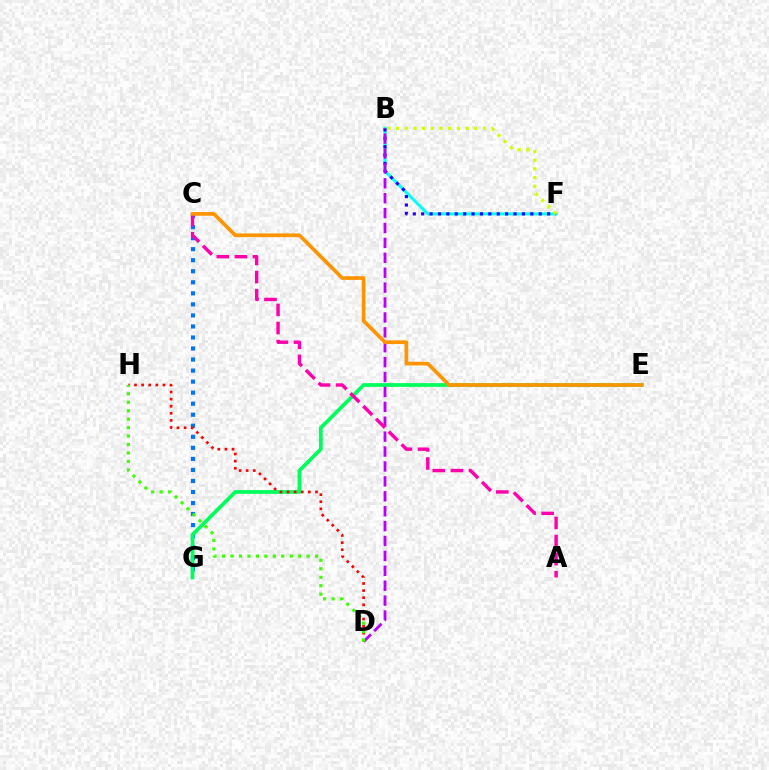{('C', 'G'): [{'color': '#0074ff', 'line_style': 'dotted', 'thickness': 3.0}], ('B', 'F'): [{'color': '#00fff6', 'line_style': 'solid', 'thickness': 2.17}, {'color': '#2500ff', 'line_style': 'dotted', 'thickness': 2.28}, {'color': '#d1ff00', 'line_style': 'dotted', 'thickness': 2.36}], ('E', 'G'): [{'color': '#00ff5c', 'line_style': 'solid', 'thickness': 2.7}], ('B', 'D'): [{'color': '#b900ff', 'line_style': 'dashed', 'thickness': 2.02}], ('A', 'C'): [{'color': '#ff00ac', 'line_style': 'dashed', 'thickness': 2.46}], ('D', 'H'): [{'color': '#ff0000', 'line_style': 'dotted', 'thickness': 1.93}, {'color': '#3dff00', 'line_style': 'dotted', 'thickness': 2.3}], ('C', 'E'): [{'color': '#ff9400', 'line_style': 'solid', 'thickness': 2.66}]}